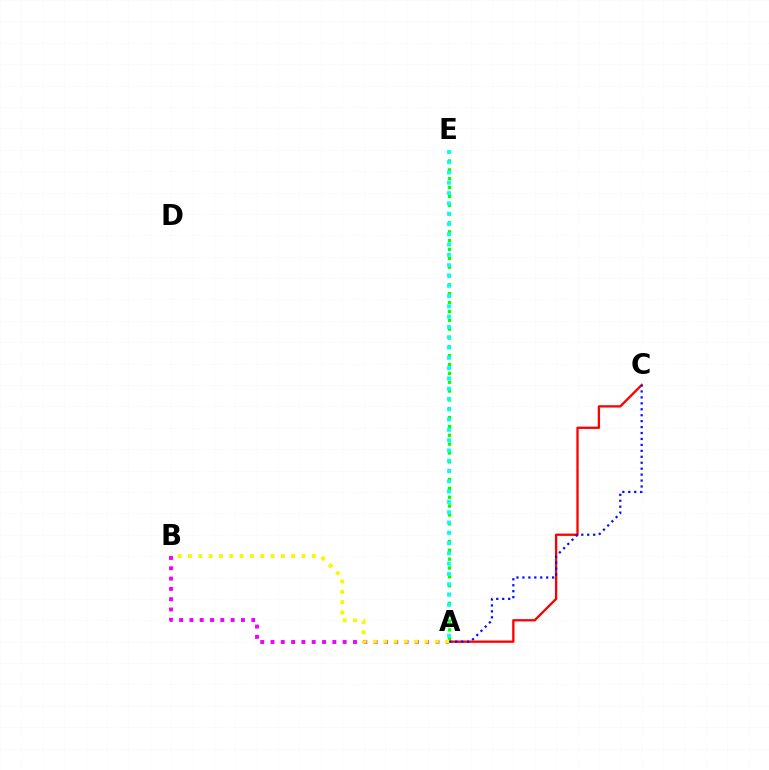{('A', 'B'): [{'color': '#ee00ff', 'line_style': 'dotted', 'thickness': 2.8}, {'color': '#fcf500', 'line_style': 'dotted', 'thickness': 2.8}], ('A', 'E'): [{'color': '#08ff00', 'line_style': 'dotted', 'thickness': 2.4}, {'color': '#00fff6', 'line_style': 'dotted', 'thickness': 2.8}], ('A', 'C'): [{'color': '#ff0000', 'line_style': 'solid', 'thickness': 1.67}, {'color': '#0010ff', 'line_style': 'dotted', 'thickness': 1.61}]}